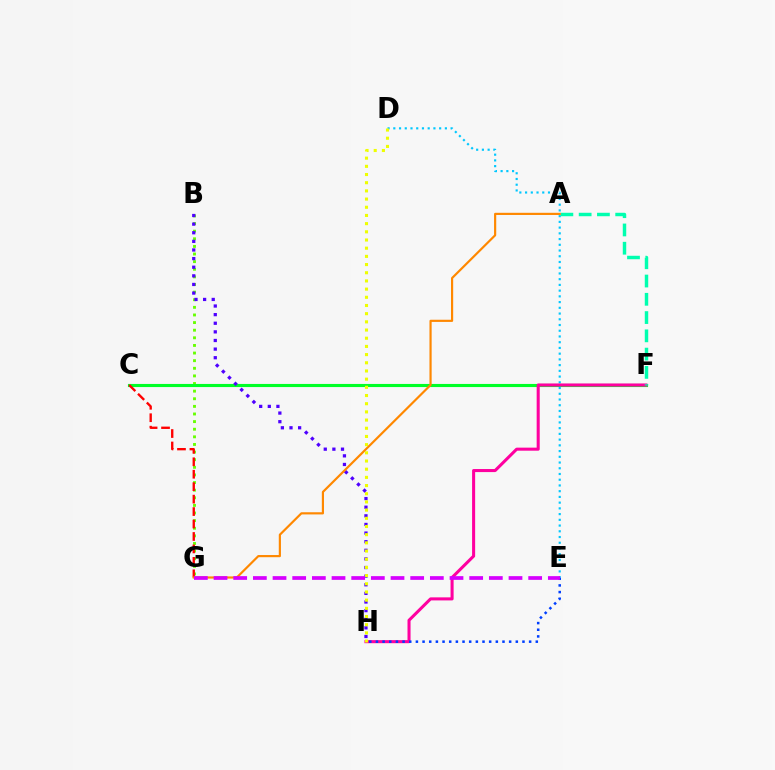{('B', 'G'): [{'color': '#66ff00', 'line_style': 'dotted', 'thickness': 2.07}], ('C', 'F'): [{'color': '#00ff27', 'line_style': 'solid', 'thickness': 2.24}], ('D', 'E'): [{'color': '#00c7ff', 'line_style': 'dotted', 'thickness': 1.56}], ('C', 'G'): [{'color': '#ff0000', 'line_style': 'dashed', 'thickness': 1.69}], ('F', 'H'): [{'color': '#ff00a0', 'line_style': 'solid', 'thickness': 2.2}], ('A', 'F'): [{'color': '#00ffaf', 'line_style': 'dashed', 'thickness': 2.48}], ('E', 'H'): [{'color': '#003fff', 'line_style': 'dotted', 'thickness': 1.81}], ('B', 'H'): [{'color': '#4f00ff', 'line_style': 'dotted', 'thickness': 2.34}], ('A', 'G'): [{'color': '#ff8800', 'line_style': 'solid', 'thickness': 1.57}], ('E', 'G'): [{'color': '#d600ff', 'line_style': 'dashed', 'thickness': 2.67}], ('D', 'H'): [{'color': '#eeff00', 'line_style': 'dotted', 'thickness': 2.22}]}